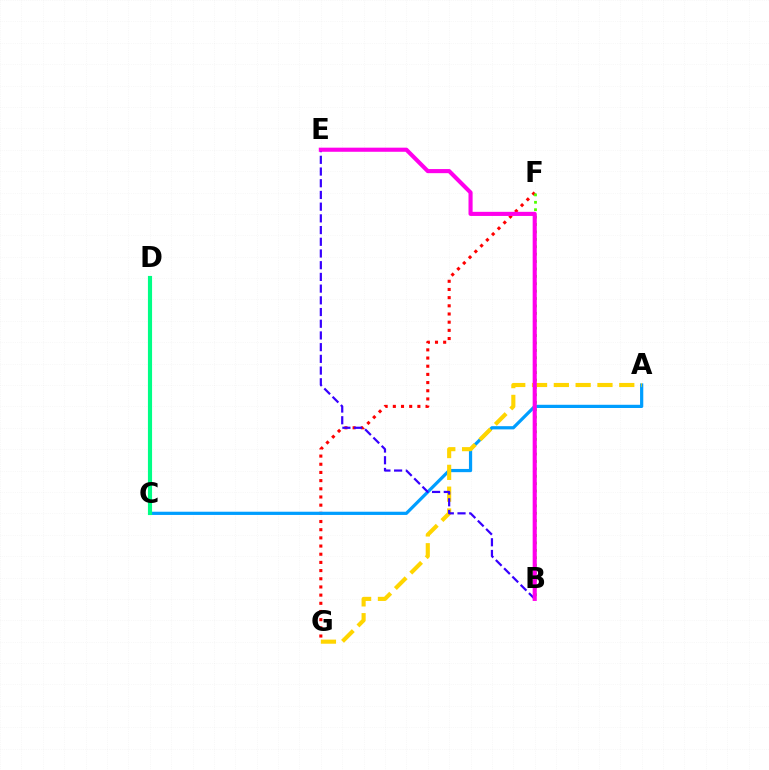{('F', 'G'): [{'color': '#ff0000', 'line_style': 'dotted', 'thickness': 2.22}], ('A', 'C'): [{'color': '#009eff', 'line_style': 'solid', 'thickness': 2.32}], ('B', 'F'): [{'color': '#4fff00', 'line_style': 'dotted', 'thickness': 2.01}], ('A', 'G'): [{'color': '#ffd500', 'line_style': 'dashed', 'thickness': 2.96}], ('C', 'D'): [{'color': '#00ff86', 'line_style': 'solid', 'thickness': 2.98}], ('B', 'E'): [{'color': '#3700ff', 'line_style': 'dashed', 'thickness': 1.59}, {'color': '#ff00ed', 'line_style': 'solid', 'thickness': 2.96}]}